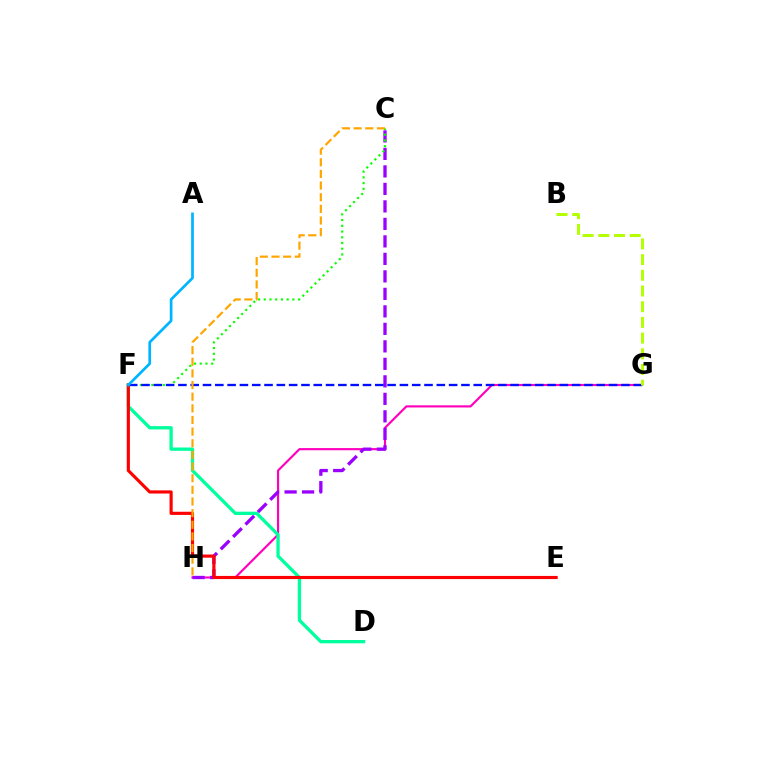{('G', 'H'): [{'color': '#ff00bd', 'line_style': 'solid', 'thickness': 1.55}], ('C', 'H'): [{'color': '#9b00ff', 'line_style': 'dashed', 'thickness': 2.38}, {'color': '#ffa500', 'line_style': 'dashed', 'thickness': 1.58}], ('D', 'F'): [{'color': '#00ff9d', 'line_style': 'solid', 'thickness': 2.38}], ('C', 'F'): [{'color': '#08ff00', 'line_style': 'dotted', 'thickness': 1.56}], ('F', 'G'): [{'color': '#0010ff', 'line_style': 'dashed', 'thickness': 1.67}], ('E', 'F'): [{'color': '#ff0000', 'line_style': 'solid', 'thickness': 2.27}], ('A', 'F'): [{'color': '#00b5ff', 'line_style': 'solid', 'thickness': 1.95}], ('B', 'G'): [{'color': '#b3ff00', 'line_style': 'dashed', 'thickness': 2.13}]}